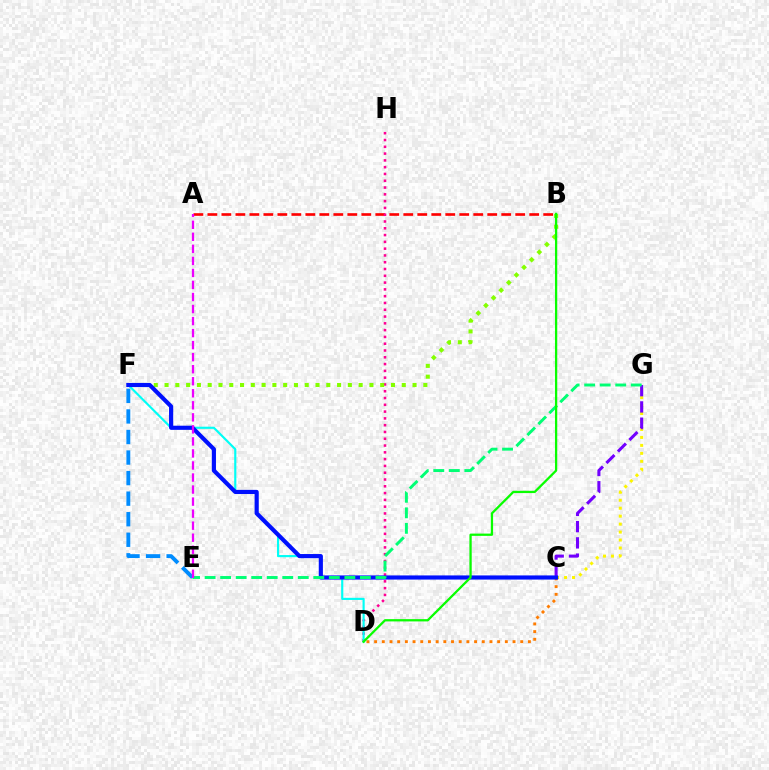{('C', 'G'): [{'color': '#fcf500', 'line_style': 'dotted', 'thickness': 2.16}, {'color': '#7200ff', 'line_style': 'dashed', 'thickness': 2.21}], ('A', 'B'): [{'color': '#ff0000', 'line_style': 'dashed', 'thickness': 1.9}], ('D', 'H'): [{'color': '#ff0094', 'line_style': 'dotted', 'thickness': 1.84}], ('B', 'F'): [{'color': '#84ff00', 'line_style': 'dotted', 'thickness': 2.93}], ('C', 'D'): [{'color': '#ff7c00', 'line_style': 'dotted', 'thickness': 2.09}], ('D', 'F'): [{'color': '#00fff6', 'line_style': 'solid', 'thickness': 1.55}], ('E', 'F'): [{'color': '#008cff', 'line_style': 'dashed', 'thickness': 2.79}], ('C', 'F'): [{'color': '#0010ff', 'line_style': 'solid', 'thickness': 2.99}], ('E', 'G'): [{'color': '#00ff74', 'line_style': 'dashed', 'thickness': 2.11}], ('B', 'D'): [{'color': '#08ff00', 'line_style': 'solid', 'thickness': 1.64}], ('A', 'E'): [{'color': '#ee00ff', 'line_style': 'dashed', 'thickness': 1.63}]}